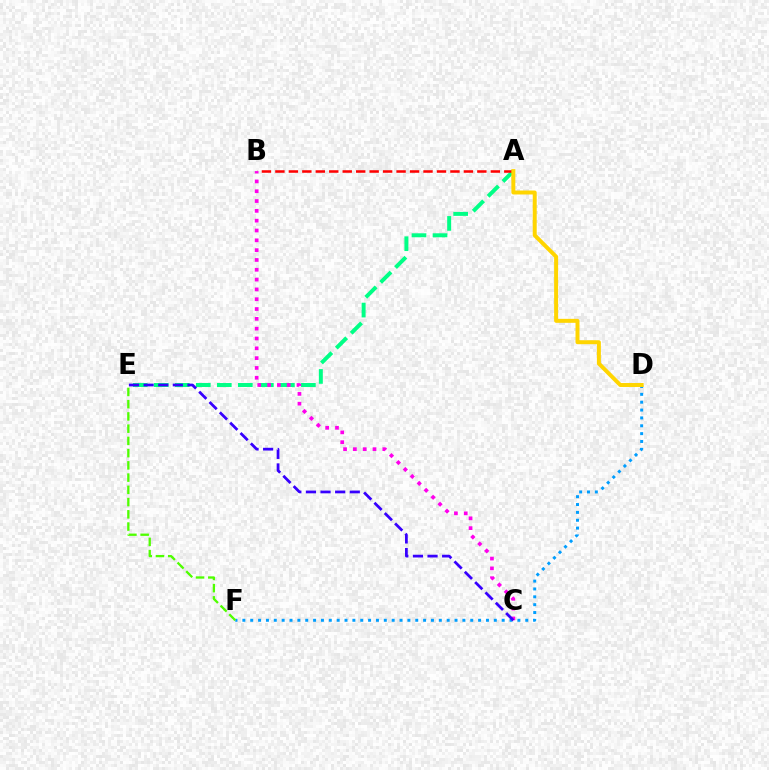{('D', 'F'): [{'color': '#009eff', 'line_style': 'dotted', 'thickness': 2.13}], ('E', 'F'): [{'color': '#4fff00', 'line_style': 'dashed', 'thickness': 1.66}], ('A', 'E'): [{'color': '#00ff86', 'line_style': 'dashed', 'thickness': 2.86}], ('A', 'B'): [{'color': '#ff0000', 'line_style': 'dashed', 'thickness': 1.83}], ('B', 'C'): [{'color': '#ff00ed', 'line_style': 'dotted', 'thickness': 2.67}], ('C', 'E'): [{'color': '#3700ff', 'line_style': 'dashed', 'thickness': 1.98}], ('A', 'D'): [{'color': '#ffd500', 'line_style': 'solid', 'thickness': 2.86}]}